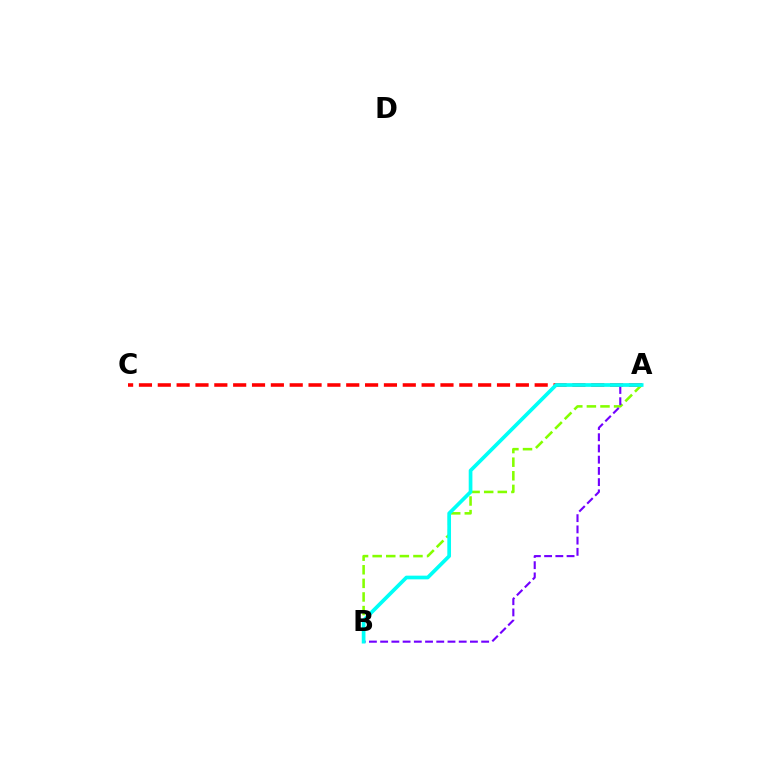{('A', 'C'): [{'color': '#ff0000', 'line_style': 'dashed', 'thickness': 2.56}], ('A', 'B'): [{'color': '#84ff00', 'line_style': 'dashed', 'thickness': 1.85}, {'color': '#7200ff', 'line_style': 'dashed', 'thickness': 1.52}, {'color': '#00fff6', 'line_style': 'solid', 'thickness': 2.66}]}